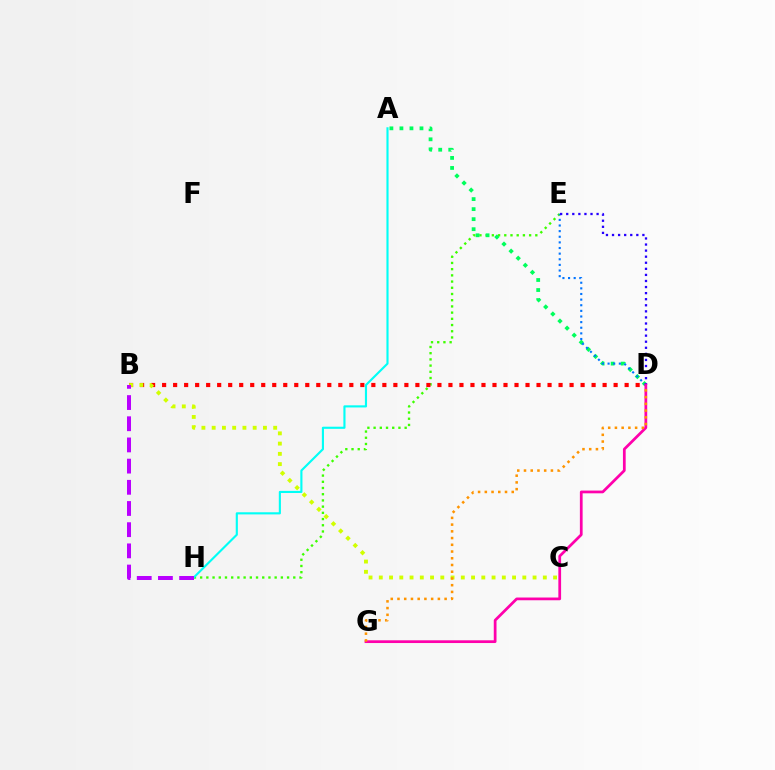{('E', 'H'): [{'color': '#3dff00', 'line_style': 'dotted', 'thickness': 1.69}], ('A', 'D'): [{'color': '#00ff5c', 'line_style': 'dotted', 'thickness': 2.72}], ('B', 'D'): [{'color': '#ff0000', 'line_style': 'dotted', 'thickness': 2.99}], ('B', 'C'): [{'color': '#d1ff00', 'line_style': 'dotted', 'thickness': 2.79}], ('D', 'E'): [{'color': '#0074ff', 'line_style': 'dotted', 'thickness': 1.53}, {'color': '#2500ff', 'line_style': 'dotted', 'thickness': 1.65}], ('D', 'G'): [{'color': '#ff00ac', 'line_style': 'solid', 'thickness': 1.97}, {'color': '#ff9400', 'line_style': 'dotted', 'thickness': 1.83}], ('A', 'H'): [{'color': '#00fff6', 'line_style': 'solid', 'thickness': 1.53}], ('B', 'H'): [{'color': '#b900ff', 'line_style': 'dashed', 'thickness': 2.88}]}